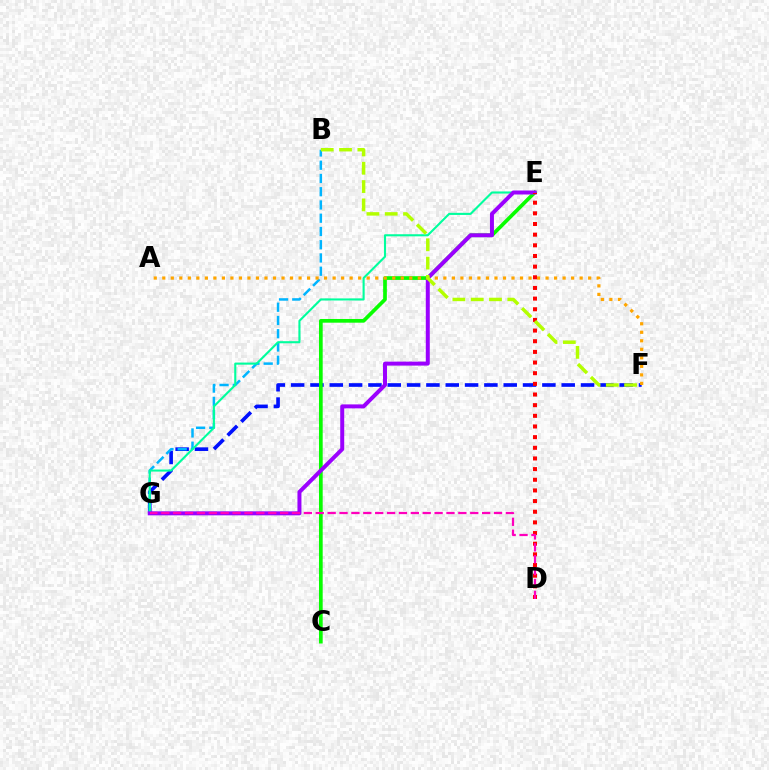{('F', 'G'): [{'color': '#0010ff', 'line_style': 'dashed', 'thickness': 2.63}], ('B', 'G'): [{'color': '#00b5ff', 'line_style': 'dashed', 'thickness': 1.8}], ('E', 'G'): [{'color': '#00ff9d', 'line_style': 'solid', 'thickness': 1.51}, {'color': '#9b00ff', 'line_style': 'solid', 'thickness': 2.87}], ('C', 'E'): [{'color': '#08ff00', 'line_style': 'solid', 'thickness': 2.66}], ('A', 'F'): [{'color': '#ffa500', 'line_style': 'dotted', 'thickness': 2.31}], ('D', 'E'): [{'color': '#ff0000', 'line_style': 'dotted', 'thickness': 2.9}], ('D', 'G'): [{'color': '#ff00bd', 'line_style': 'dashed', 'thickness': 1.61}], ('B', 'F'): [{'color': '#b3ff00', 'line_style': 'dashed', 'thickness': 2.49}]}